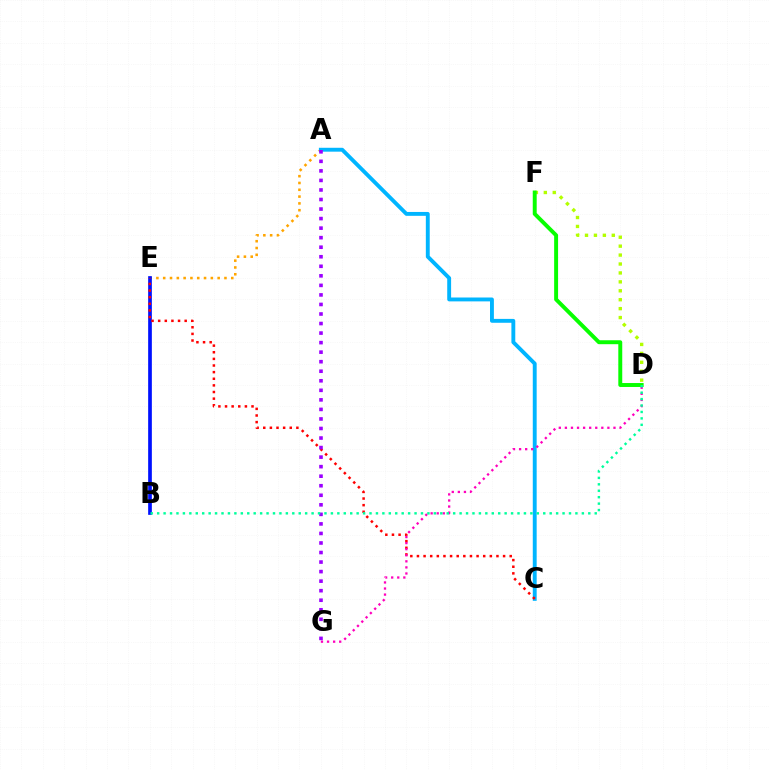{('A', 'E'): [{'color': '#ffa500', 'line_style': 'dotted', 'thickness': 1.85}], ('B', 'E'): [{'color': '#0010ff', 'line_style': 'solid', 'thickness': 2.66}], ('D', 'F'): [{'color': '#b3ff00', 'line_style': 'dotted', 'thickness': 2.43}, {'color': '#08ff00', 'line_style': 'solid', 'thickness': 2.83}], ('A', 'C'): [{'color': '#00b5ff', 'line_style': 'solid', 'thickness': 2.79}], ('C', 'E'): [{'color': '#ff0000', 'line_style': 'dotted', 'thickness': 1.8}], ('D', 'G'): [{'color': '#ff00bd', 'line_style': 'dotted', 'thickness': 1.65}], ('A', 'G'): [{'color': '#9b00ff', 'line_style': 'dotted', 'thickness': 2.59}], ('B', 'D'): [{'color': '#00ff9d', 'line_style': 'dotted', 'thickness': 1.75}]}